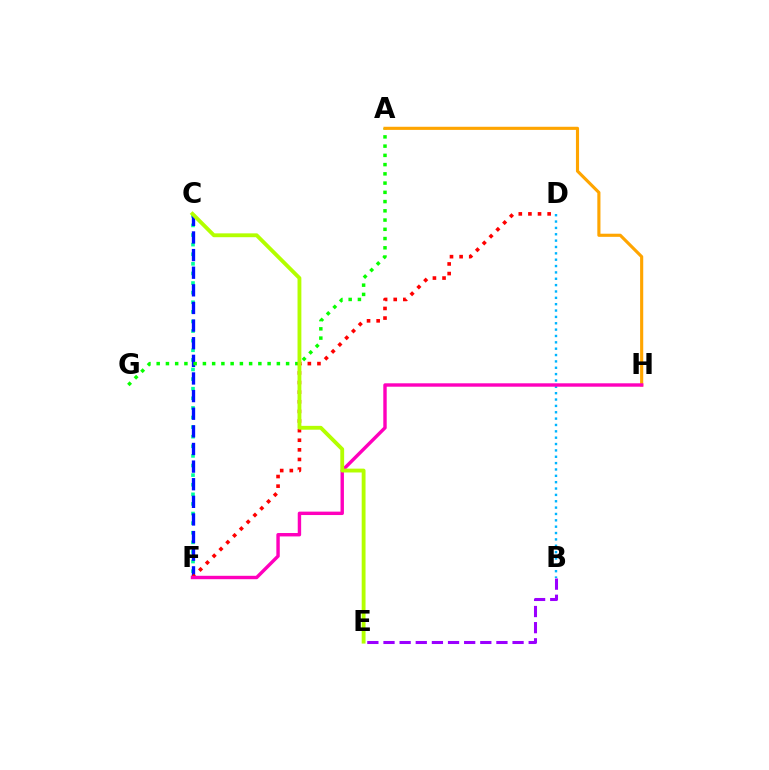{('C', 'F'): [{'color': '#00ff9d', 'line_style': 'dotted', 'thickness': 2.61}, {'color': '#0010ff', 'line_style': 'dashed', 'thickness': 2.39}], ('B', 'D'): [{'color': '#00b5ff', 'line_style': 'dotted', 'thickness': 1.73}], ('B', 'E'): [{'color': '#9b00ff', 'line_style': 'dashed', 'thickness': 2.19}], ('A', 'G'): [{'color': '#08ff00', 'line_style': 'dotted', 'thickness': 2.51}], ('D', 'F'): [{'color': '#ff0000', 'line_style': 'dotted', 'thickness': 2.61}], ('A', 'H'): [{'color': '#ffa500', 'line_style': 'solid', 'thickness': 2.25}], ('F', 'H'): [{'color': '#ff00bd', 'line_style': 'solid', 'thickness': 2.45}], ('C', 'E'): [{'color': '#b3ff00', 'line_style': 'solid', 'thickness': 2.77}]}